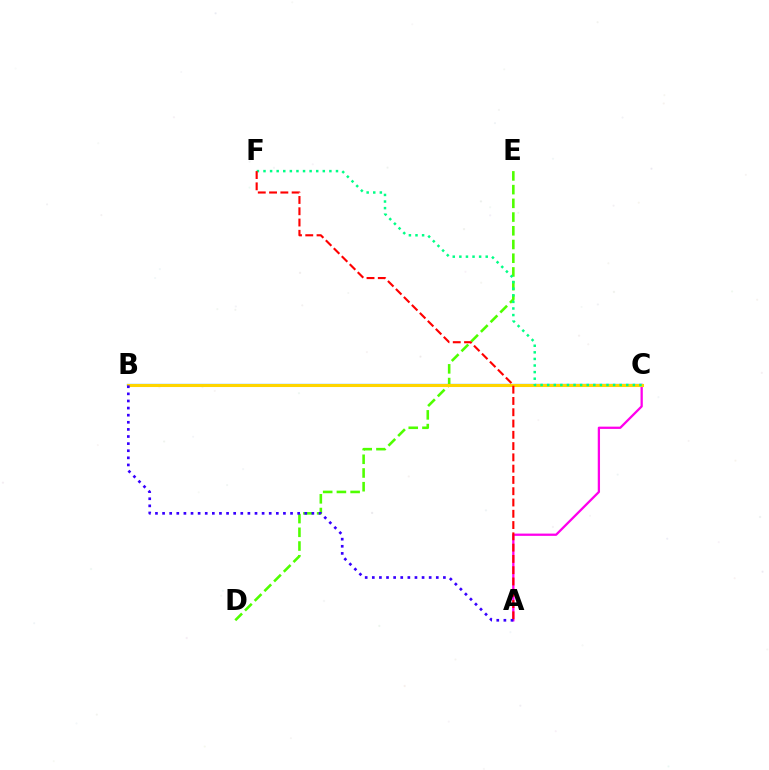{('A', 'C'): [{'color': '#ff00ed', 'line_style': 'solid', 'thickness': 1.64}], ('B', 'C'): [{'color': '#009eff', 'line_style': 'solid', 'thickness': 1.63}, {'color': '#ffd500', 'line_style': 'solid', 'thickness': 2.2}], ('D', 'E'): [{'color': '#4fff00', 'line_style': 'dashed', 'thickness': 1.86}], ('C', 'F'): [{'color': '#00ff86', 'line_style': 'dotted', 'thickness': 1.79}], ('A', 'F'): [{'color': '#ff0000', 'line_style': 'dashed', 'thickness': 1.53}], ('A', 'B'): [{'color': '#3700ff', 'line_style': 'dotted', 'thickness': 1.93}]}